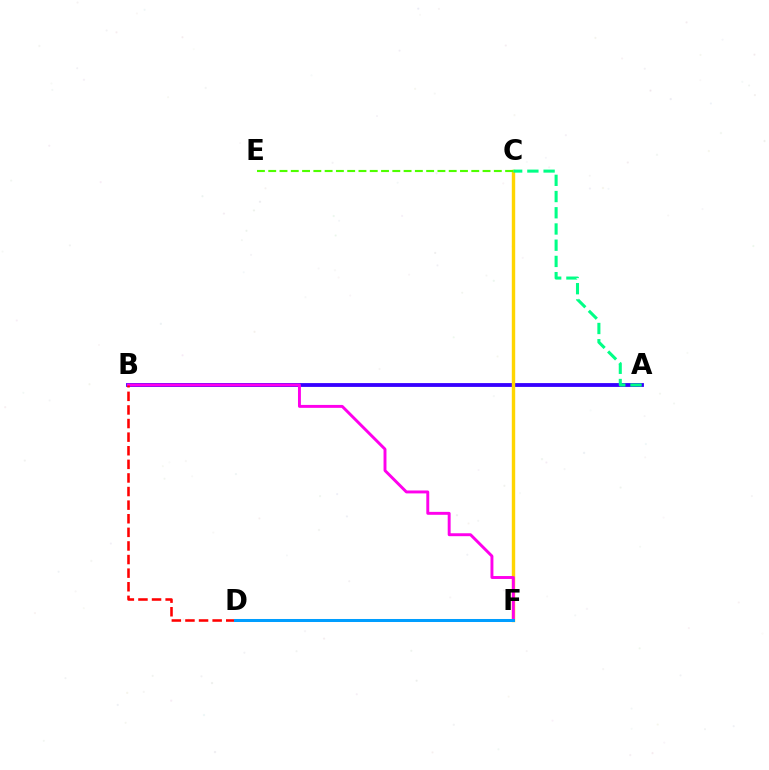{('A', 'B'): [{'color': '#3700ff', 'line_style': 'solid', 'thickness': 2.75}], ('C', 'F'): [{'color': '#ffd500', 'line_style': 'solid', 'thickness': 2.45}], ('B', 'F'): [{'color': '#ff00ed', 'line_style': 'solid', 'thickness': 2.11}], ('B', 'D'): [{'color': '#ff0000', 'line_style': 'dashed', 'thickness': 1.85}], ('D', 'F'): [{'color': '#009eff', 'line_style': 'solid', 'thickness': 2.17}], ('C', 'E'): [{'color': '#4fff00', 'line_style': 'dashed', 'thickness': 1.53}], ('A', 'C'): [{'color': '#00ff86', 'line_style': 'dashed', 'thickness': 2.2}]}